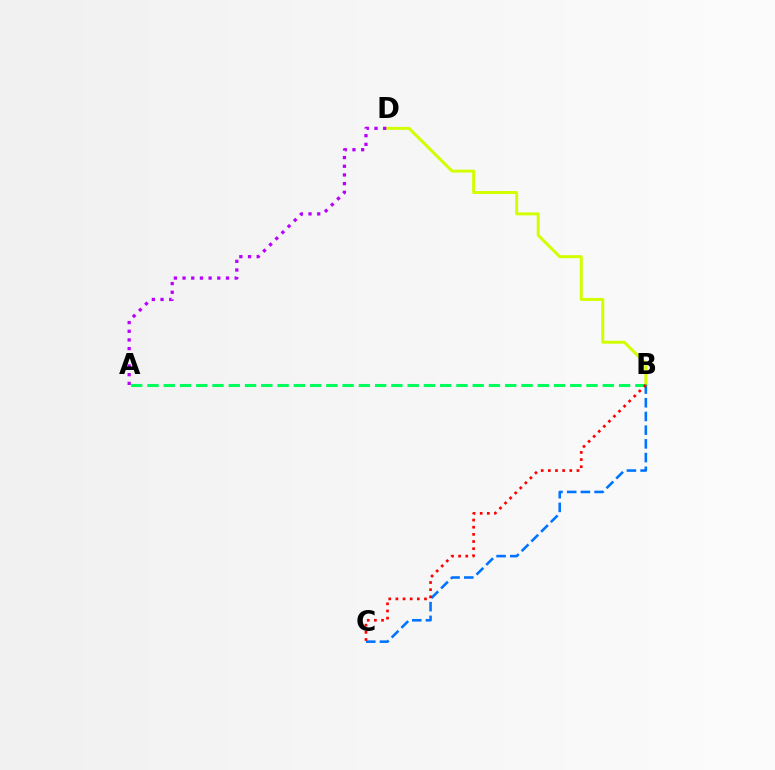{('B', 'D'): [{'color': '#d1ff00', 'line_style': 'solid', 'thickness': 2.14}], ('A', 'D'): [{'color': '#b900ff', 'line_style': 'dotted', 'thickness': 2.36}], ('B', 'C'): [{'color': '#0074ff', 'line_style': 'dashed', 'thickness': 1.86}, {'color': '#ff0000', 'line_style': 'dotted', 'thickness': 1.94}], ('A', 'B'): [{'color': '#00ff5c', 'line_style': 'dashed', 'thickness': 2.21}]}